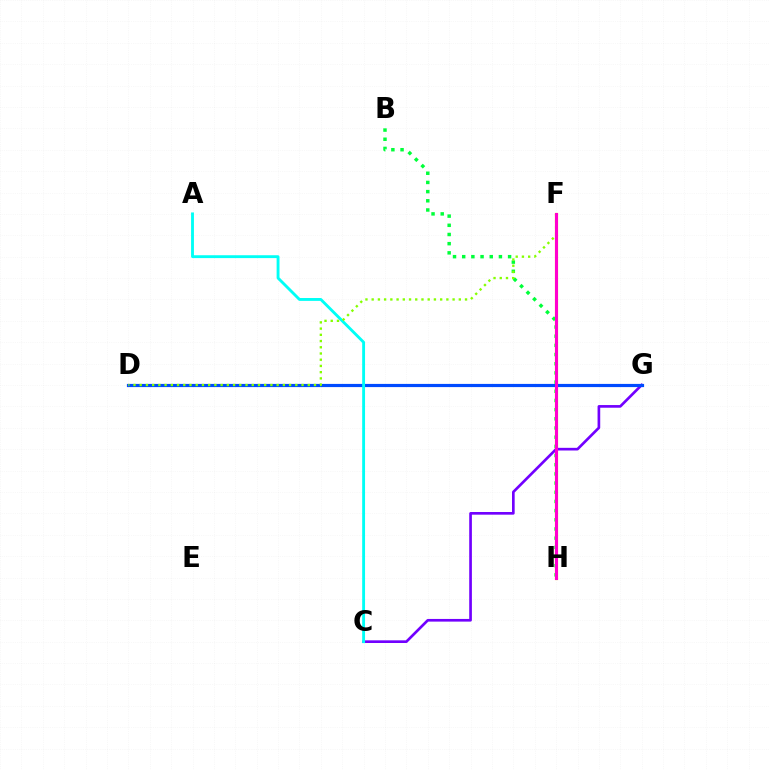{('B', 'H'): [{'color': '#00ff39', 'line_style': 'dotted', 'thickness': 2.49}], ('F', 'H'): [{'color': '#ffbd00', 'line_style': 'solid', 'thickness': 2.27}, {'color': '#ff0000', 'line_style': 'dotted', 'thickness': 1.95}, {'color': '#ff00cf', 'line_style': 'solid', 'thickness': 2.19}], ('C', 'G'): [{'color': '#7200ff', 'line_style': 'solid', 'thickness': 1.92}], ('D', 'G'): [{'color': '#004bff', 'line_style': 'solid', 'thickness': 2.29}], ('A', 'C'): [{'color': '#00fff6', 'line_style': 'solid', 'thickness': 2.06}], ('D', 'F'): [{'color': '#84ff00', 'line_style': 'dotted', 'thickness': 1.69}]}